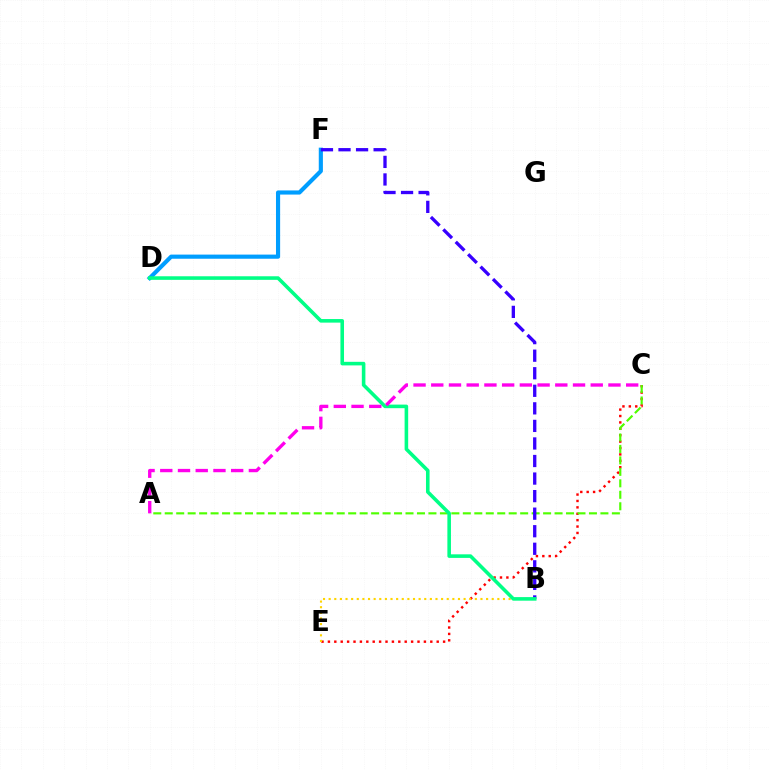{('C', 'E'): [{'color': '#ff0000', 'line_style': 'dotted', 'thickness': 1.74}], ('D', 'F'): [{'color': '#009eff', 'line_style': 'solid', 'thickness': 2.98}], ('A', 'C'): [{'color': '#4fff00', 'line_style': 'dashed', 'thickness': 1.56}, {'color': '#ff00ed', 'line_style': 'dashed', 'thickness': 2.41}], ('B', 'F'): [{'color': '#3700ff', 'line_style': 'dashed', 'thickness': 2.38}], ('B', 'E'): [{'color': '#ffd500', 'line_style': 'dotted', 'thickness': 1.53}], ('B', 'D'): [{'color': '#00ff86', 'line_style': 'solid', 'thickness': 2.58}]}